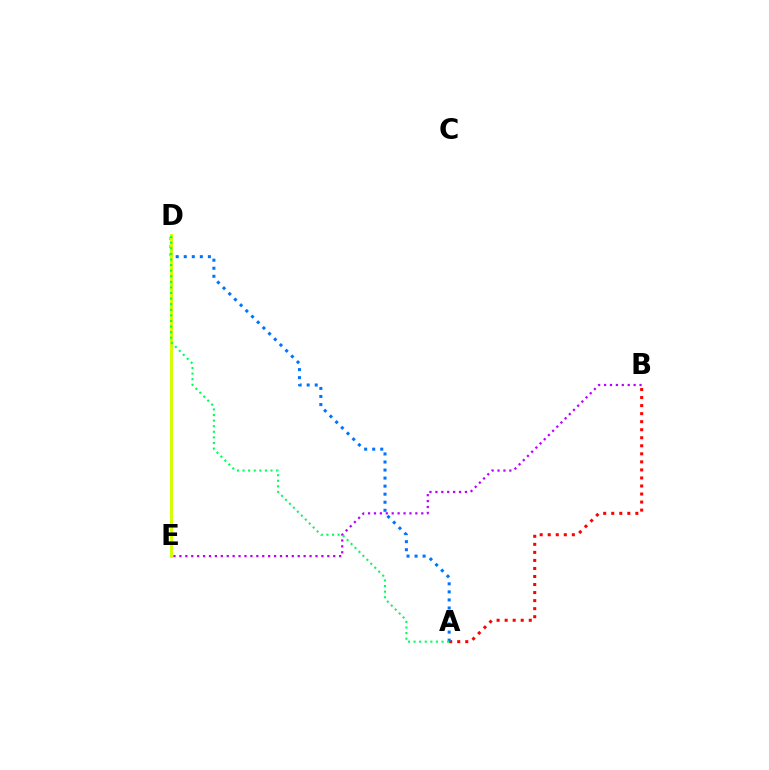{('A', 'B'): [{'color': '#ff0000', 'line_style': 'dotted', 'thickness': 2.18}], ('A', 'D'): [{'color': '#0074ff', 'line_style': 'dotted', 'thickness': 2.19}, {'color': '#00ff5c', 'line_style': 'dotted', 'thickness': 1.52}], ('B', 'E'): [{'color': '#b900ff', 'line_style': 'dotted', 'thickness': 1.61}], ('D', 'E'): [{'color': '#d1ff00', 'line_style': 'solid', 'thickness': 2.11}]}